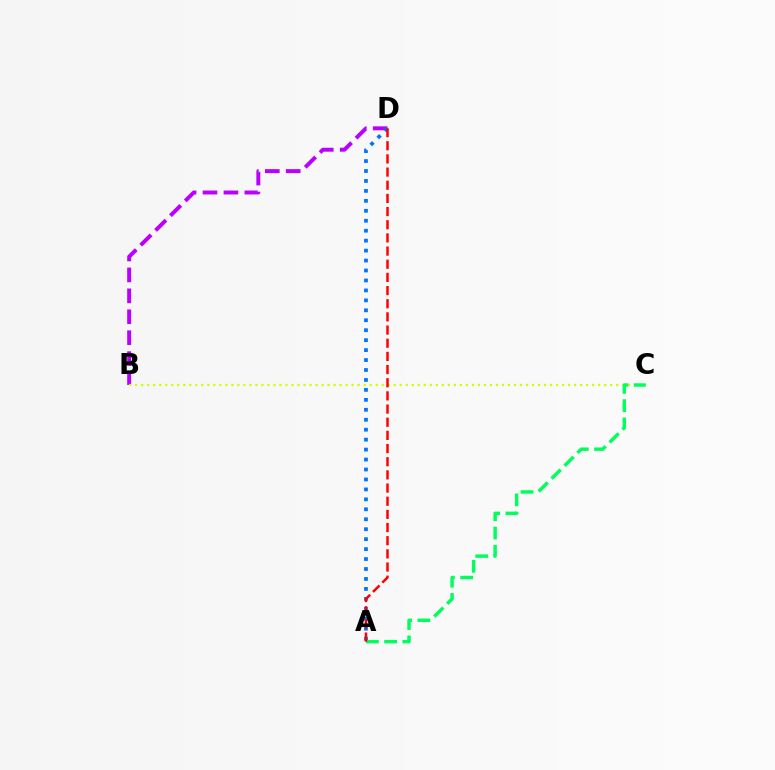{('B', 'D'): [{'color': '#b900ff', 'line_style': 'dashed', 'thickness': 2.84}], ('A', 'D'): [{'color': '#0074ff', 'line_style': 'dotted', 'thickness': 2.7}, {'color': '#ff0000', 'line_style': 'dashed', 'thickness': 1.79}], ('B', 'C'): [{'color': '#d1ff00', 'line_style': 'dotted', 'thickness': 1.63}], ('A', 'C'): [{'color': '#00ff5c', 'line_style': 'dashed', 'thickness': 2.48}]}